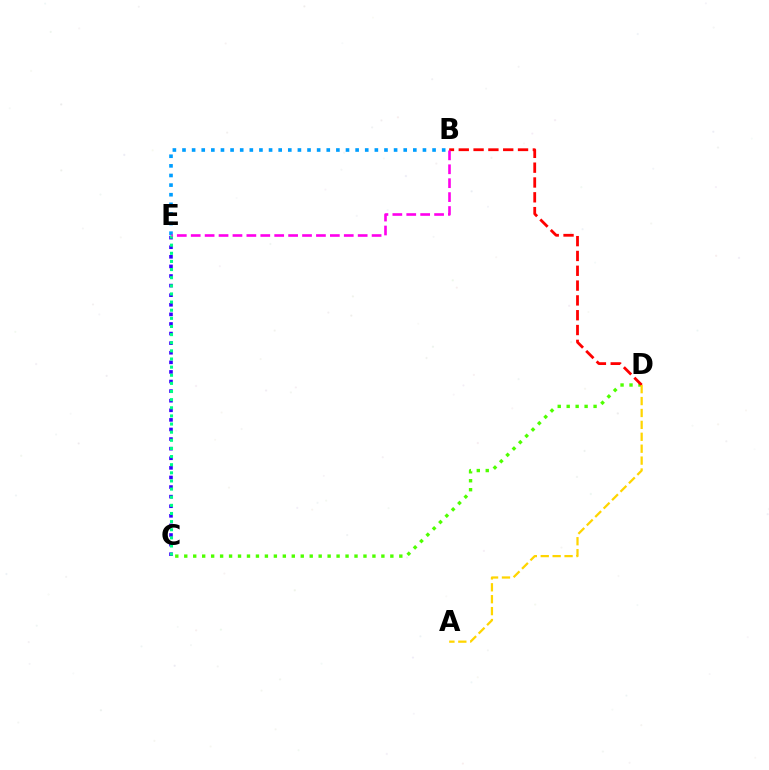{('C', 'D'): [{'color': '#4fff00', 'line_style': 'dotted', 'thickness': 2.43}], ('B', 'D'): [{'color': '#ff0000', 'line_style': 'dashed', 'thickness': 2.01}], ('B', 'E'): [{'color': '#009eff', 'line_style': 'dotted', 'thickness': 2.61}, {'color': '#ff00ed', 'line_style': 'dashed', 'thickness': 1.89}], ('A', 'D'): [{'color': '#ffd500', 'line_style': 'dashed', 'thickness': 1.62}], ('C', 'E'): [{'color': '#3700ff', 'line_style': 'dotted', 'thickness': 2.61}, {'color': '#00ff86', 'line_style': 'dotted', 'thickness': 2.21}]}